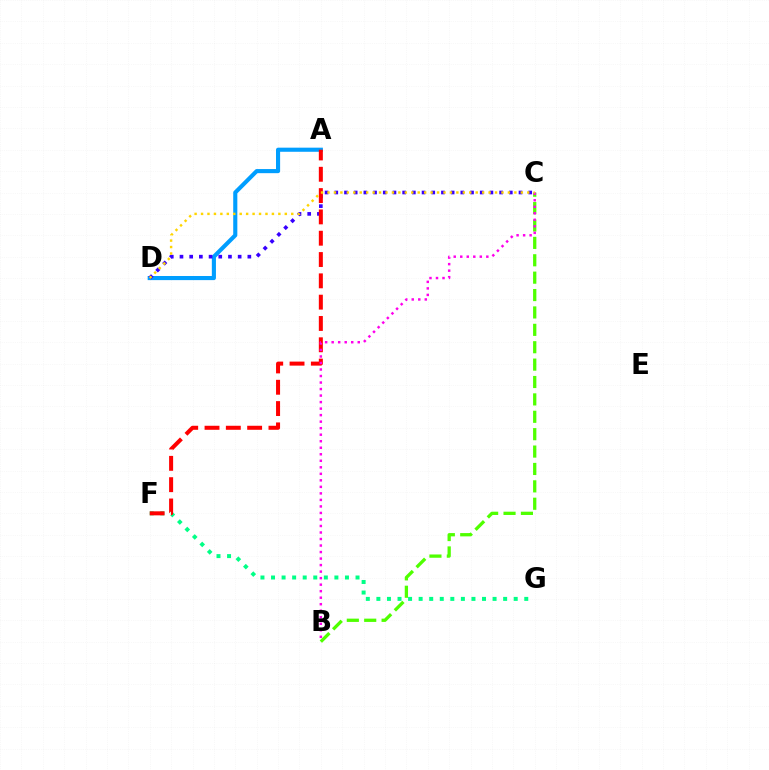{('F', 'G'): [{'color': '#00ff86', 'line_style': 'dotted', 'thickness': 2.87}], ('A', 'D'): [{'color': '#009eff', 'line_style': 'solid', 'thickness': 2.96}], ('C', 'D'): [{'color': '#3700ff', 'line_style': 'dotted', 'thickness': 2.63}, {'color': '#ffd500', 'line_style': 'dotted', 'thickness': 1.75}], ('A', 'F'): [{'color': '#ff0000', 'line_style': 'dashed', 'thickness': 2.9}], ('B', 'C'): [{'color': '#4fff00', 'line_style': 'dashed', 'thickness': 2.36}, {'color': '#ff00ed', 'line_style': 'dotted', 'thickness': 1.77}]}